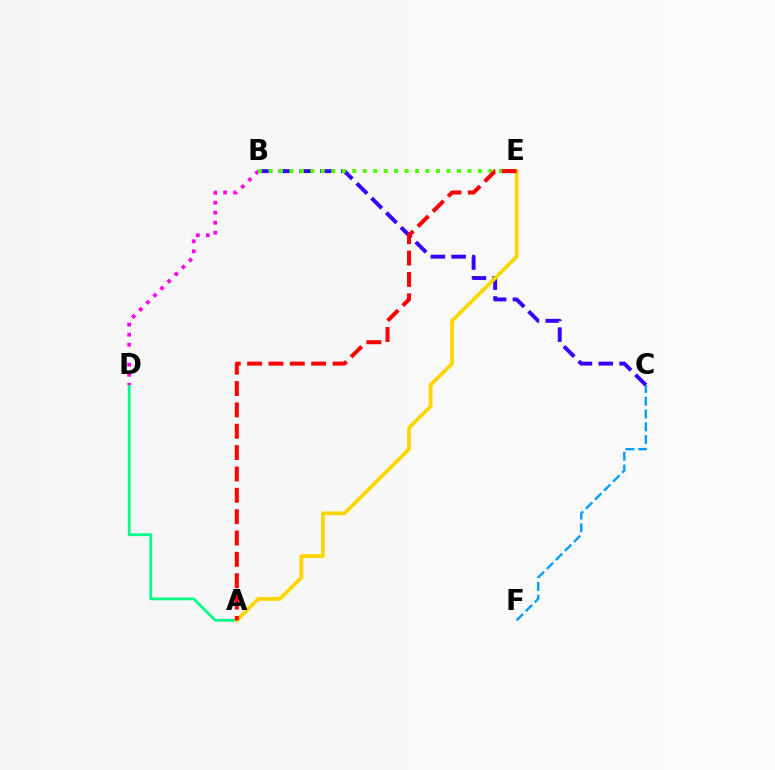{('A', 'D'): [{'color': '#00ff86', 'line_style': 'solid', 'thickness': 1.99}], ('B', 'D'): [{'color': '#ff00ed', 'line_style': 'dotted', 'thickness': 2.72}], ('C', 'F'): [{'color': '#009eff', 'line_style': 'dashed', 'thickness': 1.73}], ('B', 'C'): [{'color': '#3700ff', 'line_style': 'dashed', 'thickness': 2.83}], ('B', 'E'): [{'color': '#4fff00', 'line_style': 'dotted', 'thickness': 2.85}], ('A', 'E'): [{'color': '#ffd500', 'line_style': 'solid', 'thickness': 2.73}, {'color': '#ff0000', 'line_style': 'dashed', 'thickness': 2.9}]}